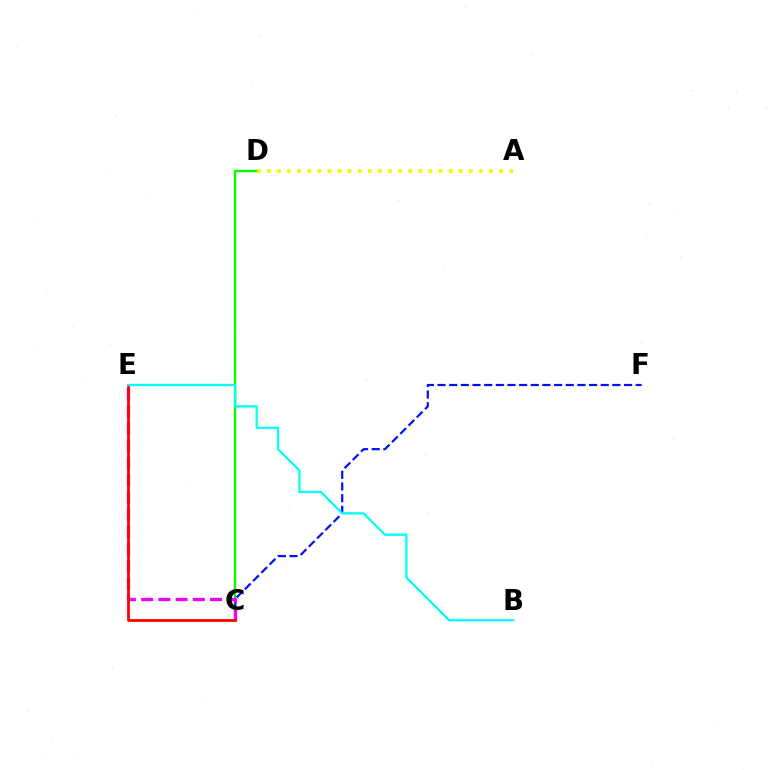{('C', 'D'): [{'color': '#08ff00', 'line_style': 'solid', 'thickness': 1.72}], ('C', 'F'): [{'color': '#0010ff', 'line_style': 'dashed', 'thickness': 1.58}], ('C', 'E'): [{'color': '#ee00ff', 'line_style': 'dashed', 'thickness': 2.34}, {'color': '#ff0000', 'line_style': 'solid', 'thickness': 2.0}], ('B', 'E'): [{'color': '#00fff6', 'line_style': 'solid', 'thickness': 1.63}], ('A', 'D'): [{'color': '#fcf500', 'line_style': 'dotted', 'thickness': 2.74}]}